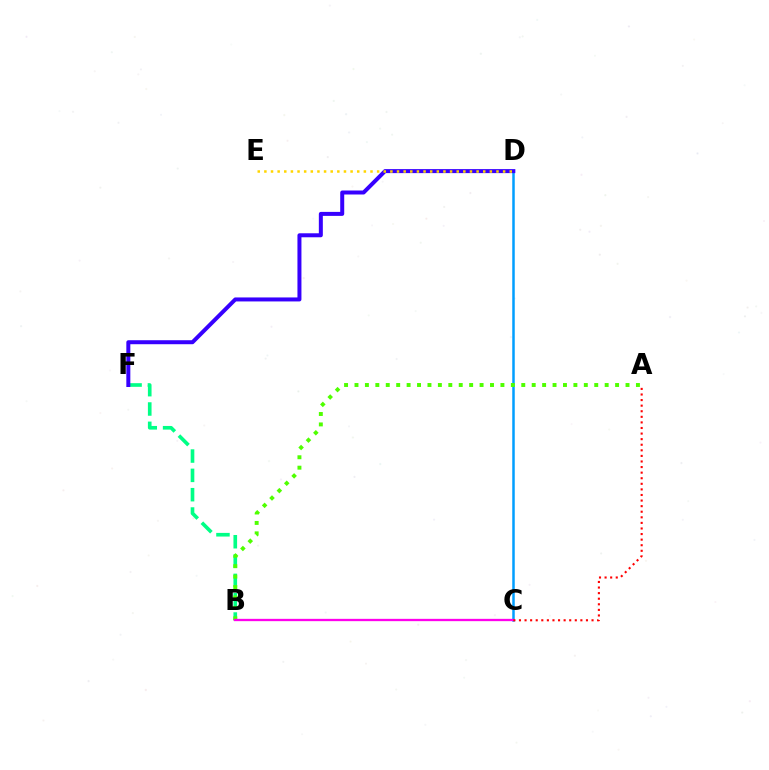{('B', 'F'): [{'color': '#00ff86', 'line_style': 'dashed', 'thickness': 2.62}], ('C', 'D'): [{'color': '#009eff', 'line_style': 'solid', 'thickness': 1.8}], ('D', 'F'): [{'color': '#3700ff', 'line_style': 'solid', 'thickness': 2.88}], ('A', 'B'): [{'color': '#4fff00', 'line_style': 'dotted', 'thickness': 2.83}], ('B', 'C'): [{'color': '#ff00ed', 'line_style': 'solid', 'thickness': 1.66}], ('D', 'E'): [{'color': '#ffd500', 'line_style': 'dotted', 'thickness': 1.8}], ('A', 'C'): [{'color': '#ff0000', 'line_style': 'dotted', 'thickness': 1.52}]}